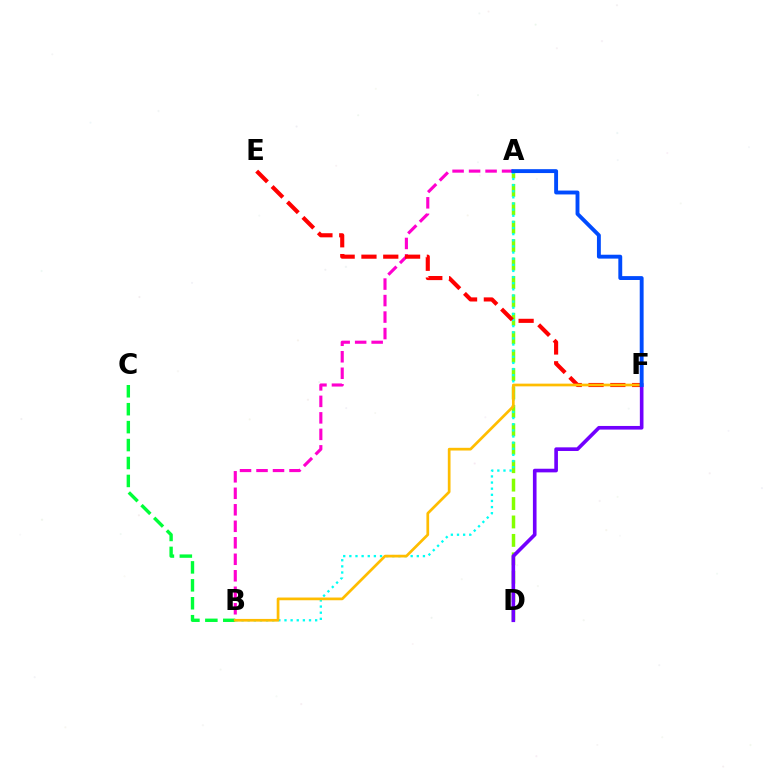{('A', 'D'): [{'color': '#84ff00', 'line_style': 'dashed', 'thickness': 2.5}], ('B', 'C'): [{'color': '#00ff39', 'line_style': 'dashed', 'thickness': 2.44}], ('A', 'B'): [{'color': '#00fff6', 'line_style': 'dotted', 'thickness': 1.67}, {'color': '#ff00cf', 'line_style': 'dashed', 'thickness': 2.24}], ('E', 'F'): [{'color': '#ff0000', 'line_style': 'dashed', 'thickness': 2.96}], ('B', 'F'): [{'color': '#ffbd00', 'line_style': 'solid', 'thickness': 1.95}], ('D', 'F'): [{'color': '#7200ff', 'line_style': 'solid', 'thickness': 2.62}], ('A', 'F'): [{'color': '#004bff', 'line_style': 'solid', 'thickness': 2.8}]}